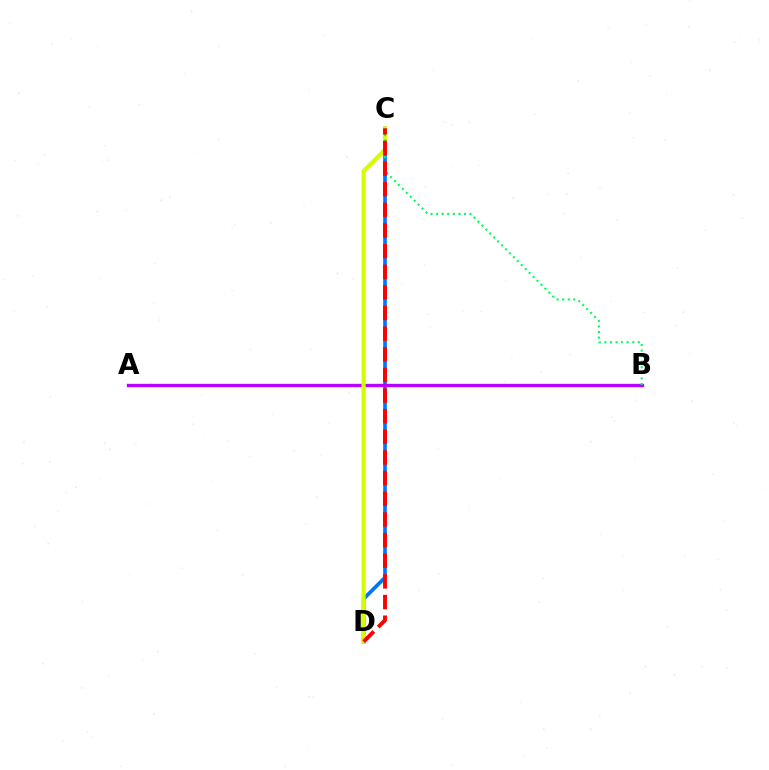{('C', 'D'): [{'color': '#0074ff', 'line_style': 'solid', 'thickness': 2.64}, {'color': '#d1ff00', 'line_style': 'solid', 'thickness': 2.95}, {'color': '#ff0000', 'line_style': 'dashed', 'thickness': 2.8}], ('A', 'B'): [{'color': '#b900ff', 'line_style': 'solid', 'thickness': 2.41}], ('B', 'C'): [{'color': '#00ff5c', 'line_style': 'dotted', 'thickness': 1.51}]}